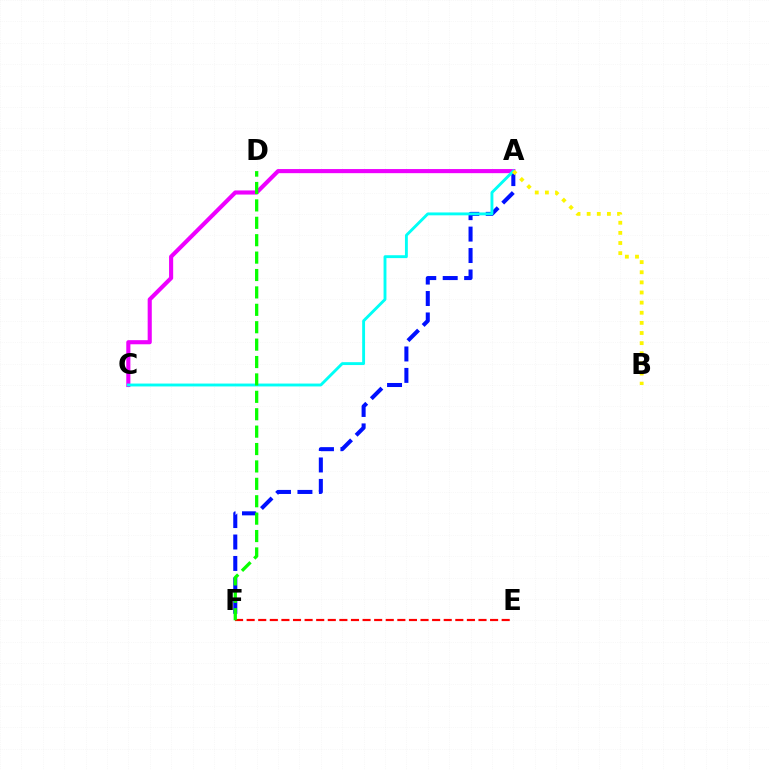{('E', 'F'): [{'color': '#ff0000', 'line_style': 'dashed', 'thickness': 1.57}], ('A', 'F'): [{'color': '#0010ff', 'line_style': 'dashed', 'thickness': 2.91}], ('A', 'C'): [{'color': '#ee00ff', 'line_style': 'solid', 'thickness': 2.96}, {'color': '#00fff6', 'line_style': 'solid', 'thickness': 2.08}], ('A', 'B'): [{'color': '#fcf500', 'line_style': 'dotted', 'thickness': 2.75}], ('D', 'F'): [{'color': '#08ff00', 'line_style': 'dashed', 'thickness': 2.36}]}